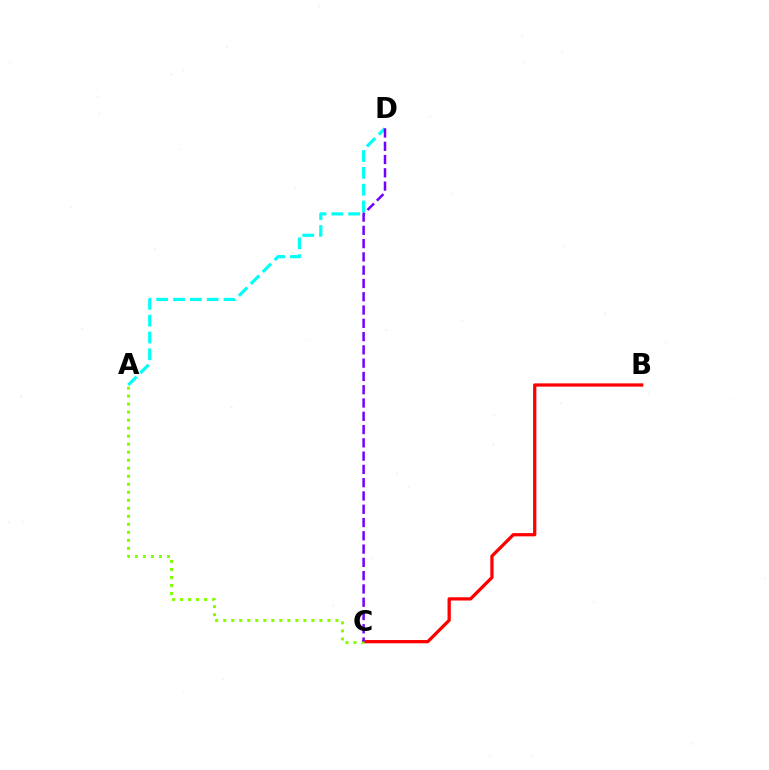{('B', 'C'): [{'color': '#ff0000', 'line_style': 'solid', 'thickness': 2.35}], ('A', 'D'): [{'color': '#00fff6', 'line_style': 'dashed', 'thickness': 2.29}], ('A', 'C'): [{'color': '#84ff00', 'line_style': 'dotted', 'thickness': 2.18}], ('C', 'D'): [{'color': '#7200ff', 'line_style': 'dashed', 'thickness': 1.8}]}